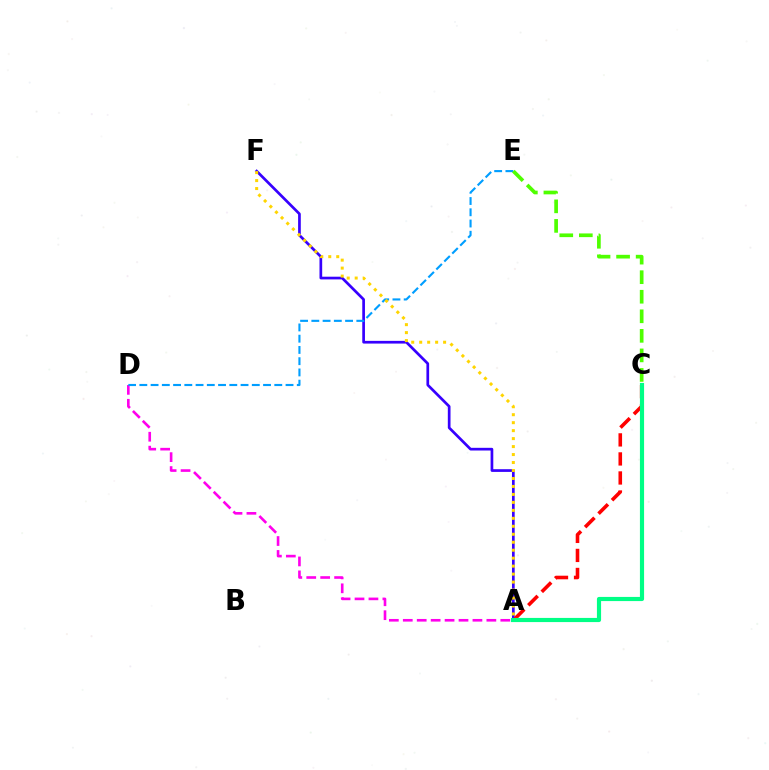{('A', 'D'): [{'color': '#ff00ed', 'line_style': 'dashed', 'thickness': 1.89}], ('A', 'F'): [{'color': '#3700ff', 'line_style': 'solid', 'thickness': 1.95}, {'color': '#ffd500', 'line_style': 'dotted', 'thickness': 2.17}], ('A', 'C'): [{'color': '#ff0000', 'line_style': 'dashed', 'thickness': 2.59}, {'color': '#00ff86', 'line_style': 'solid', 'thickness': 2.99}], ('D', 'E'): [{'color': '#009eff', 'line_style': 'dashed', 'thickness': 1.53}], ('C', 'E'): [{'color': '#4fff00', 'line_style': 'dashed', 'thickness': 2.66}]}